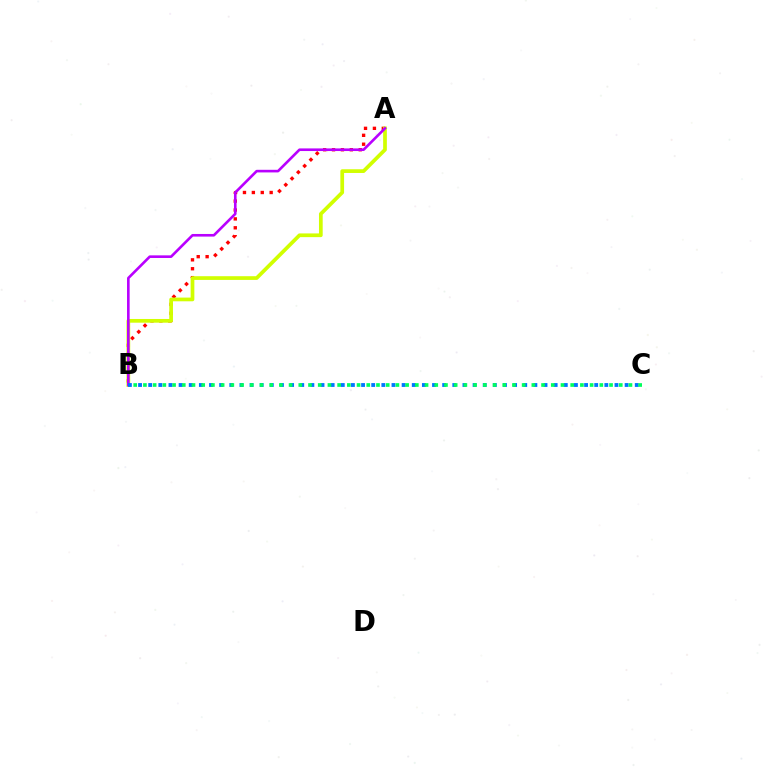{('A', 'B'): [{'color': '#ff0000', 'line_style': 'dotted', 'thickness': 2.42}, {'color': '#d1ff00', 'line_style': 'solid', 'thickness': 2.68}, {'color': '#b900ff', 'line_style': 'solid', 'thickness': 1.89}], ('B', 'C'): [{'color': '#0074ff', 'line_style': 'dotted', 'thickness': 2.75}, {'color': '#00ff5c', 'line_style': 'dotted', 'thickness': 2.64}]}